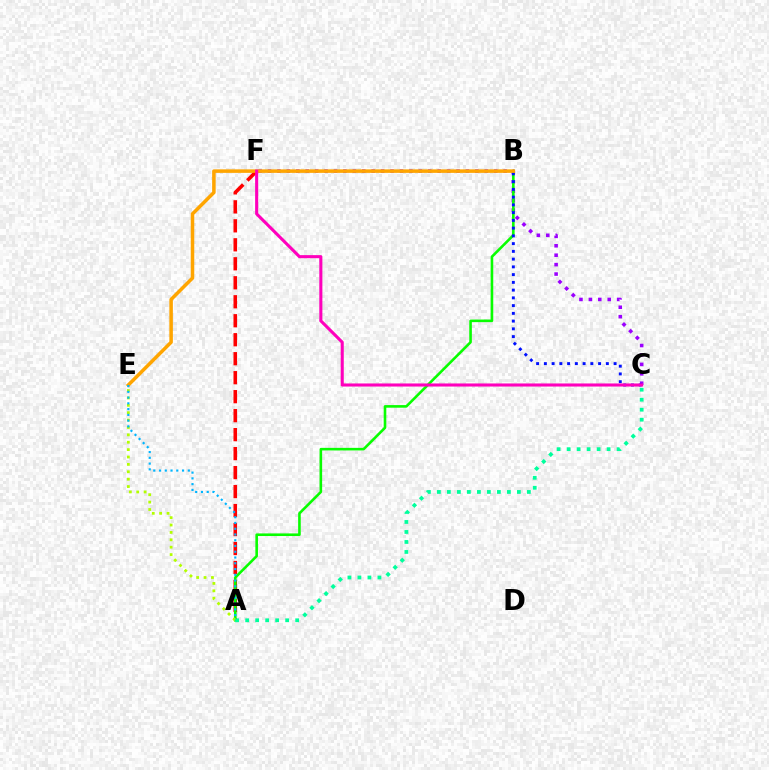{('A', 'F'): [{'color': '#ff0000', 'line_style': 'dashed', 'thickness': 2.58}], ('C', 'F'): [{'color': '#9b00ff', 'line_style': 'dotted', 'thickness': 2.56}, {'color': '#ff00bd', 'line_style': 'solid', 'thickness': 2.22}], ('A', 'B'): [{'color': '#08ff00', 'line_style': 'solid', 'thickness': 1.88}], ('B', 'C'): [{'color': '#0010ff', 'line_style': 'dotted', 'thickness': 2.11}], ('A', 'E'): [{'color': '#b3ff00', 'line_style': 'dotted', 'thickness': 2.01}, {'color': '#00b5ff', 'line_style': 'dotted', 'thickness': 1.56}], ('B', 'E'): [{'color': '#ffa500', 'line_style': 'solid', 'thickness': 2.53}], ('A', 'C'): [{'color': '#00ff9d', 'line_style': 'dotted', 'thickness': 2.72}]}